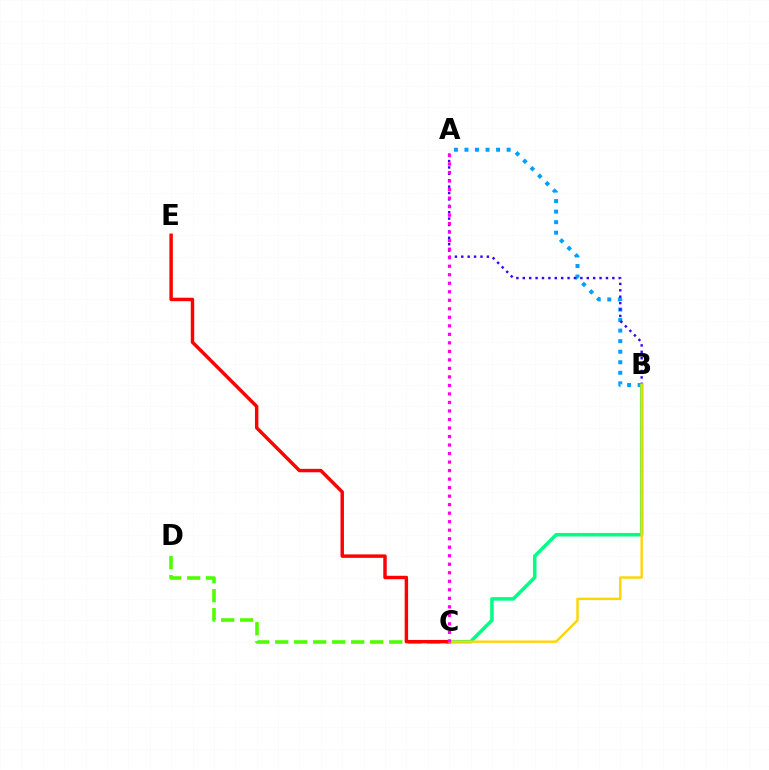{('A', 'B'): [{'color': '#009eff', 'line_style': 'dotted', 'thickness': 2.86}, {'color': '#3700ff', 'line_style': 'dotted', 'thickness': 1.74}], ('C', 'D'): [{'color': '#4fff00', 'line_style': 'dashed', 'thickness': 2.58}], ('B', 'C'): [{'color': '#00ff86', 'line_style': 'solid', 'thickness': 2.54}, {'color': '#ffd500', 'line_style': 'solid', 'thickness': 1.73}], ('C', 'E'): [{'color': '#ff0000', 'line_style': 'solid', 'thickness': 2.48}], ('A', 'C'): [{'color': '#ff00ed', 'line_style': 'dotted', 'thickness': 2.31}]}